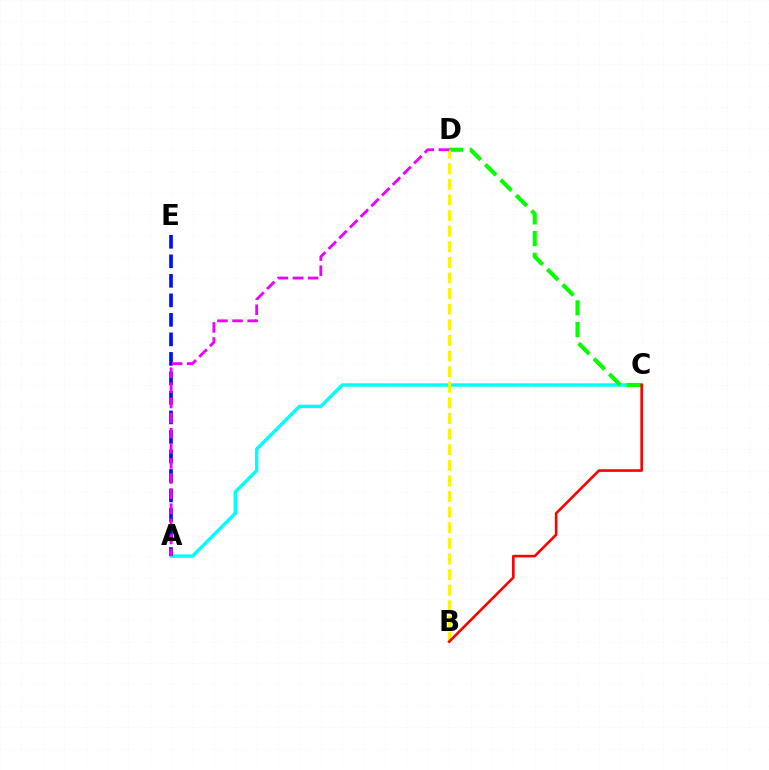{('A', 'C'): [{'color': '#00fff6', 'line_style': 'solid', 'thickness': 2.47}], ('C', 'D'): [{'color': '#08ff00', 'line_style': 'dashed', 'thickness': 2.95}], ('A', 'E'): [{'color': '#0010ff', 'line_style': 'dashed', 'thickness': 2.65}], ('B', 'D'): [{'color': '#fcf500', 'line_style': 'dashed', 'thickness': 2.12}], ('B', 'C'): [{'color': '#ff0000', 'line_style': 'solid', 'thickness': 1.89}], ('A', 'D'): [{'color': '#ee00ff', 'line_style': 'dashed', 'thickness': 2.05}]}